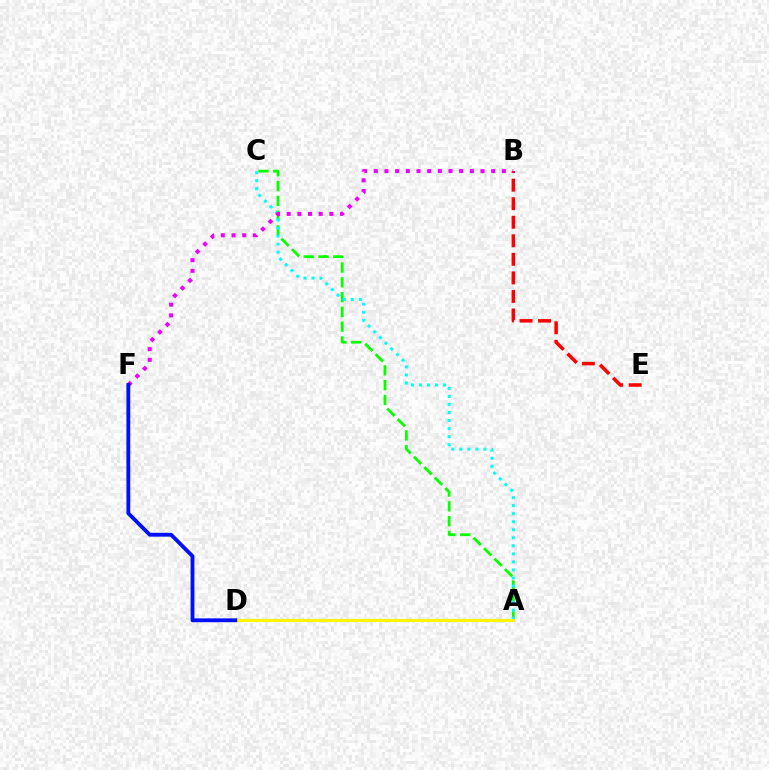{('A', 'C'): [{'color': '#08ff00', 'line_style': 'dashed', 'thickness': 2.01}, {'color': '#00fff6', 'line_style': 'dotted', 'thickness': 2.18}], ('A', 'D'): [{'color': '#fcf500', 'line_style': 'solid', 'thickness': 2.24}], ('B', 'E'): [{'color': '#ff0000', 'line_style': 'dashed', 'thickness': 2.52}], ('B', 'F'): [{'color': '#ee00ff', 'line_style': 'dotted', 'thickness': 2.9}], ('D', 'F'): [{'color': '#0010ff', 'line_style': 'solid', 'thickness': 2.77}]}